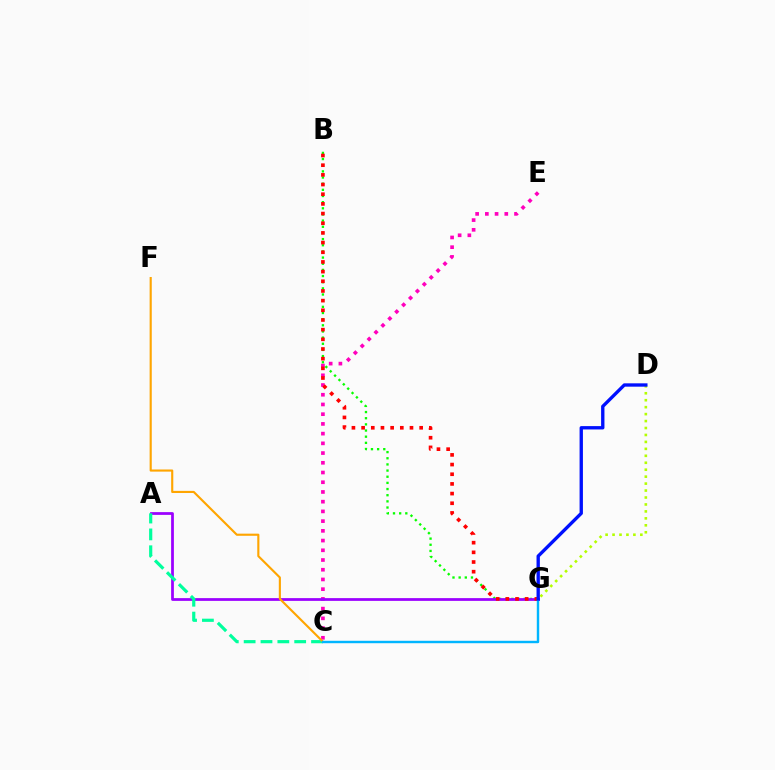{('C', 'E'): [{'color': '#ff00bd', 'line_style': 'dotted', 'thickness': 2.64}], ('B', 'G'): [{'color': '#08ff00', 'line_style': 'dotted', 'thickness': 1.67}, {'color': '#ff0000', 'line_style': 'dotted', 'thickness': 2.63}], ('A', 'G'): [{'color': '#9b00ff', 'line_style': 'solid', 'thickness': 1.99}], ('A', 'C'): [{'color': '#00ff9d', 'line_style': 'dashed', 'thickness': 2.29}], ('D', 'G'): [{'color': '#b3ff00', 'line_style': 'dotted', 'thickness': 1.89}, {'color': '#0010ff', 'line_style': 'solid', 'thickness': 2.41}], ('C', 'F'): [{'color': '#ffa500', 'line_style': 'solid', 'thickness': 1.53}], ('C', 'G'): [{'color': '#00b5ff', 'line_style': 'solid', 'thickness': 1.74}]}